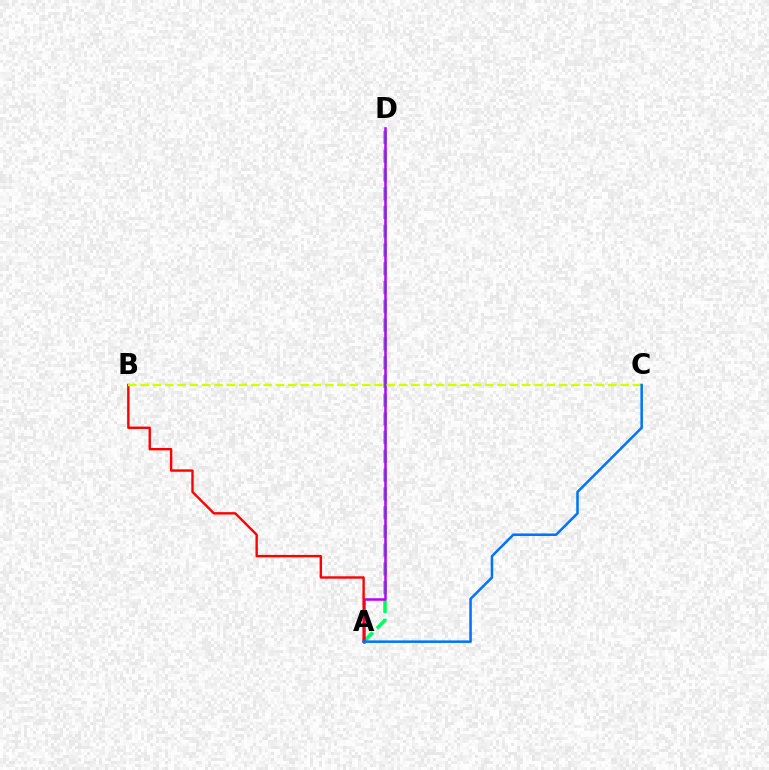{('A', 'D'): [{'color': '#00ff5c', 'line_style': 'dashed', 'thickness': 2.55}, {'color': '#b900ff', 'line_style': 'solid', 'thickness': 1.81}], ('A', 'B'): [{'color': '#ff0000', 'line_style': 'solid', 'thickness': 1.72}], ('B', 'C'): [{'color': '#d1ff00', 'line_style': 'dashed', 'thickness': 1.67}], ('A', 'C'): [{'color': '#0074ff', 'line_style': 'solid', 'thickness': 1.82}]}